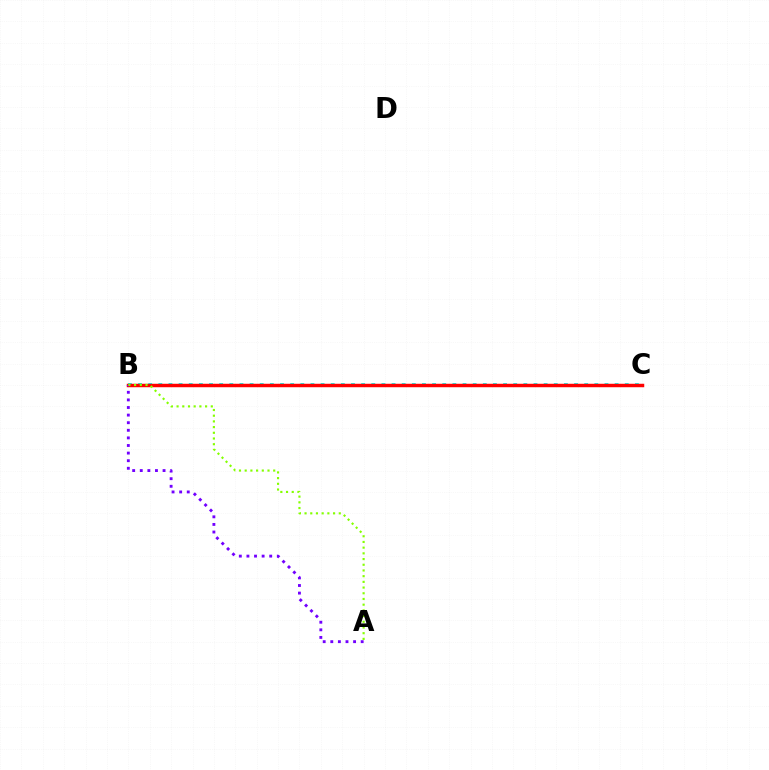{('B', 'C'): [{'color': '#00fff6', 'line_style': 'dotted', 'thickness': 2.75}, {'color': '#ff0000', 'line_style': 'solid', 'thickness': 2.49}], ('A', 'B'): [{'color': '#7200ff', 'line_style': 'dotted', 'thickness': 2.06}, {'color': '#84ff00', 'line_style': 'dotted', 'thickness': 1.55}]}